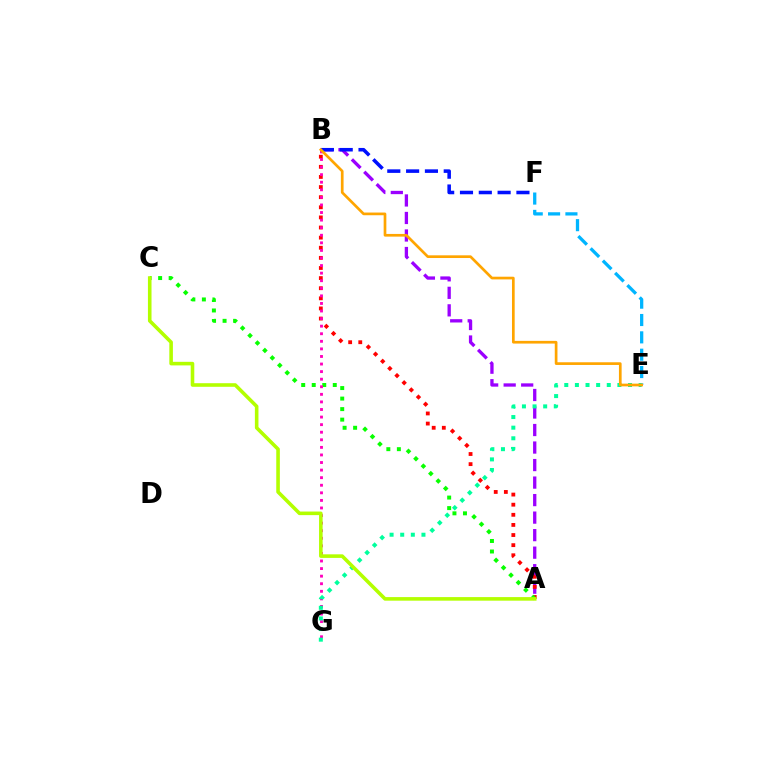{('E', 'F'): [{'color': '#00b5ff', 'line_style': 'dashed', 'thickness': 2.36}], ('A', 'B'): [{'color': '#9b00ff', 'line_style': 'dashed', 'thickness': 2.38}, {'color': '#ff0000', 'line_style': 'dotted', 'thickness': 2.75}], ('A', 'C'): [{'color': '#08ff00', 'line_style': 'dotted', 'thickness': 2.86}, {'color': '#b3ff00', 'line_style': 'solid', 'thickness': 2.58}], ('B', 'G'): [{'color': '#ff00bd', 'line_style': 'dotted', 'thickness': 2.06}], ('E', 'G'): [{'color': '#00ff9d', 'line_style': 'dotted', 'thickness': 2.89}], ('B', 'F'): [{'color': '#0010ff', 'line_style': 'dashed', 'thickness': 2.56}], ('B', 'E'): [{'color': '#ffa500', 'line_style': 'solid', 'thickness': 1.94}]}